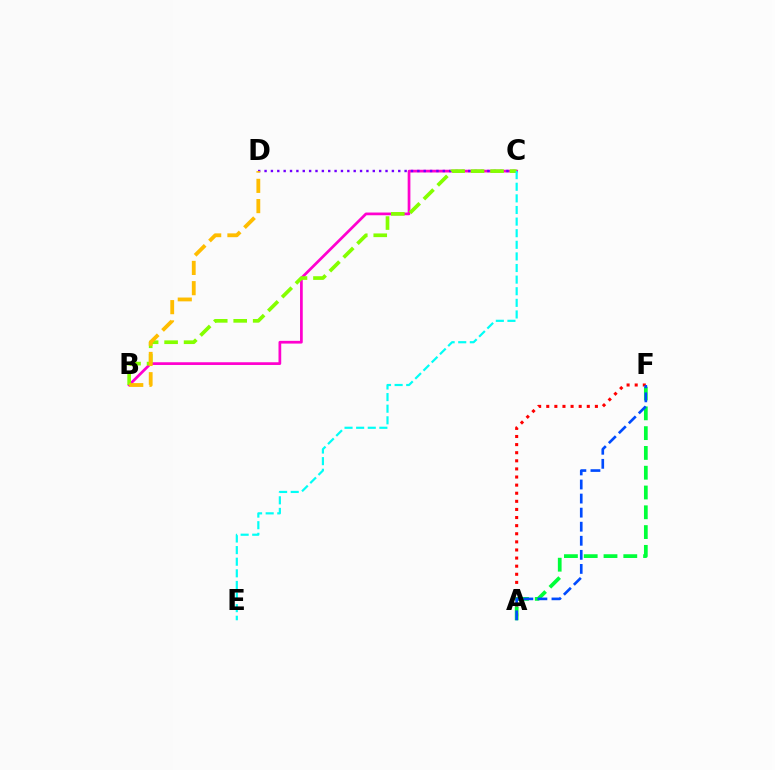{('A', 'F'): [{'color': '#ff0000', 'line_style': 'dotted', 'thickness': 2.2}, {'color': '#00ff39', 'line_style': 'dashed', 'thickness': 2.69}, {'color': '#004bff', 'line_style': 'dashed', 'thickness': 1.91}], ('B', 'C'): [{'color': '#ff00cf', 'line_style': 'solid', 'thickness': 1.96}, {'color': '#84ff00', 'line_style': 'dashed', 'thickness': 2.65}], ('C', 'D'): [{'color': '#7200ff', 'line_style': 'dotted', 'thickness': 1.73}], ('B', 'D'): [{'color': '#ffbd00', 'line_style': 'dashed', 'thickness': 2.75}], ('C', 'E'): [{'color': '#00fff6', 'line_style': 'dashed', 'thickness': 1.58}]}